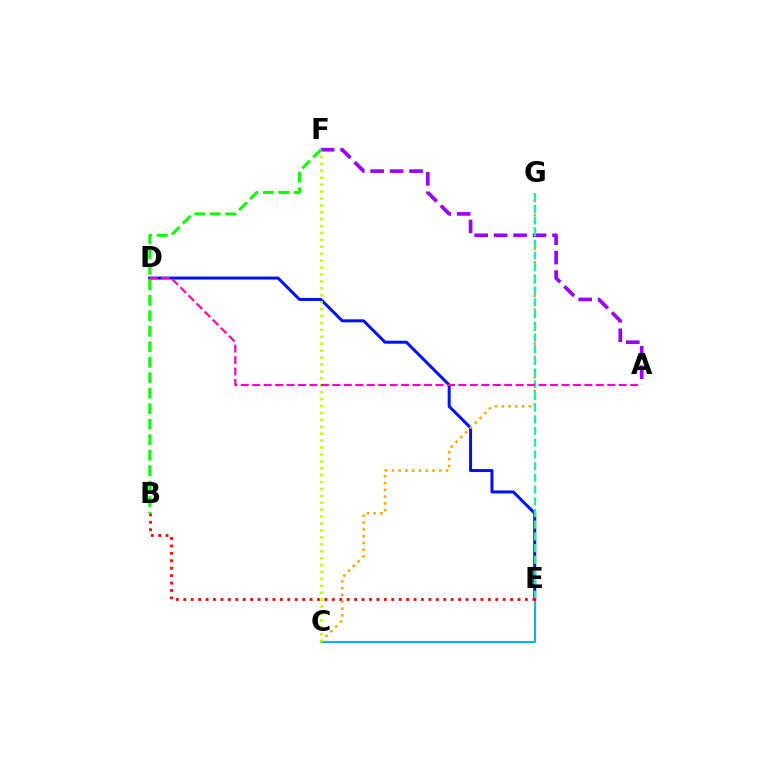{('C', 'E'): [{'color': '#00b5ff', 'line_style': 'solid', 'thickness': 1.53}], ('D', 'E'): [{'color': '#0010ff', 'line_style': 'solid', 'thickness': 2.16}], ('C', 'G'): [{'color': '#ffa500', 'line_style': 'dotted', 'thickness': 1.84}], ('A', 'F'): [{'color': '#9b00ff', 'line_style': 'dashed', 'thickness': 2.64}], ('C', 'F'): [{'color': '#b3ff00', 'line_style': 'dotted', 'thickness': 1.88}], ('E', 'G'): [{'color': '#00ff9d', 'line_style': 'dashed', 'thickness': 1.59}], ('B', 'F'): [{'color': '#08ff00', 'line_style': 'dashed', 'thickness': 2.1}], ('A', 'D'): [{'color': '#ff00bd', 'line_style': 'dashed', 'thickness': 1.56}], ('B', 'E'): [{'color': '#ff0000', 'line_style': 'dotted', 'thickness': 2.02}]}